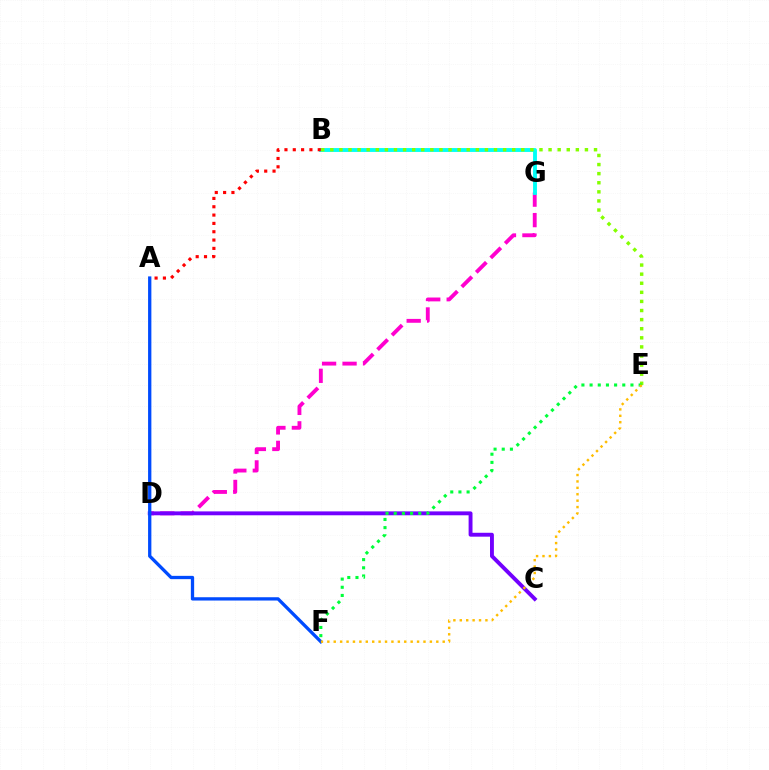{('D', 'G'): [{'color': '#ff00cf', 'line_style': 'dashed', 'thickness': 2.78}], ('B', 'G'): [{'color': '#00fff6', 'line_style': 'solid', 'thickness': 2.79}], ('B', 'E'): [{'color': '#84ff00', 'line_style': 'dotted', 'thickness': 2.47}], ('C', 'D'): [{'color': '#7200ff', 'line_style': 'solid', 'thickness': 2.8}], ('A', 'F'): [{'color': '#004bff', 'line_style': 'solid', 'thickness': 2.38}], ('E', 'F'): [{'color': '#00ff39', 'line_style': 'dotted', 'thickness': 2.22}, {'color': '#ffbd00', 'line_style': 'dotted', 'thickness': 1.74}], ('A', 'B'): [{'color': '#ff0000', 'line_style': 'dotted', 'thickness': 2.26}]}